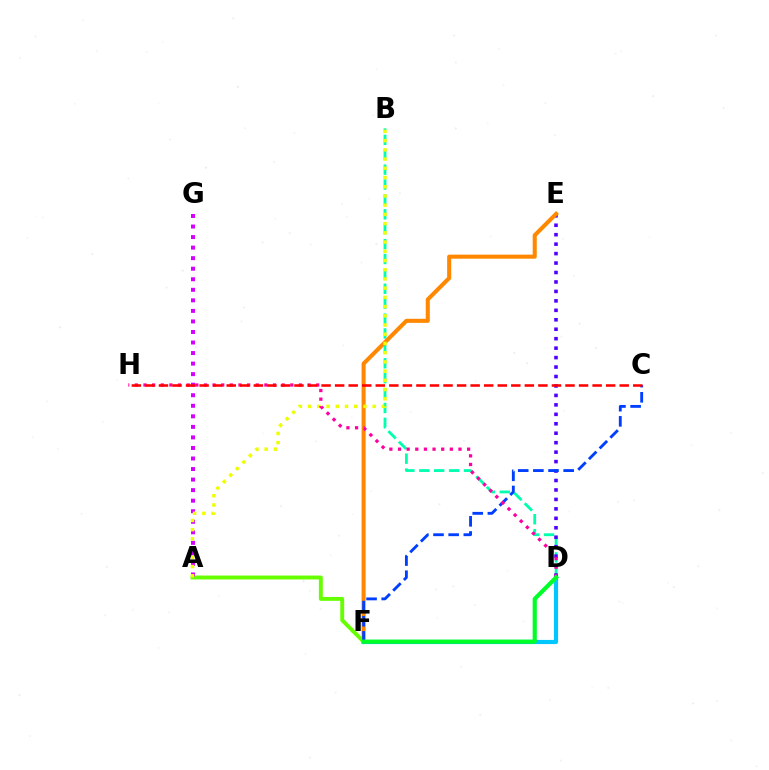{('B', 'D'): [{'color': '#00ffaf', 'line_style': 'dashed', 'thickness': 2.02}], ('D', 'E'): [{'color': '#4f00ff', 'line_style': 'dotted', 'thickness': 2.57}], ('E', 'F'): [{'color': '#ff8800', 'line_style': 'solid', 'thickness': 2.92}], ('A', 'F'): [{'color': '#66ff00', 'line_style': 'solid', 'thickness': 2.81}], ('A', 'G'): [{'color': '#d600ff', 'line_style': 'dotted', 'thickness': 2.86}], ('A', 'B'): [{'color': '#eeff00', 'line_style': 'dotted', 'thickness': 2.5}], ('D', 'F'): [{'color': '#00c7ff', 'line_style': 'solid', 'thickness': 3.0}, {'color': '#00ff27', 'line_style': 'solid', 'thickness': 3.0}], ('C', 'F'): [{'color': '#003fff', 'line_style': 'dashed', 'thickness': 2.06}], ('D', 'H'): [{'color': '#ff00a0', 'line_style': 'dotted', 'thickness': 2.35}], ('C', 'H'): [{'color': '#ff0000', 'line_style': 'dashed', 'thickness': 1.84}]}